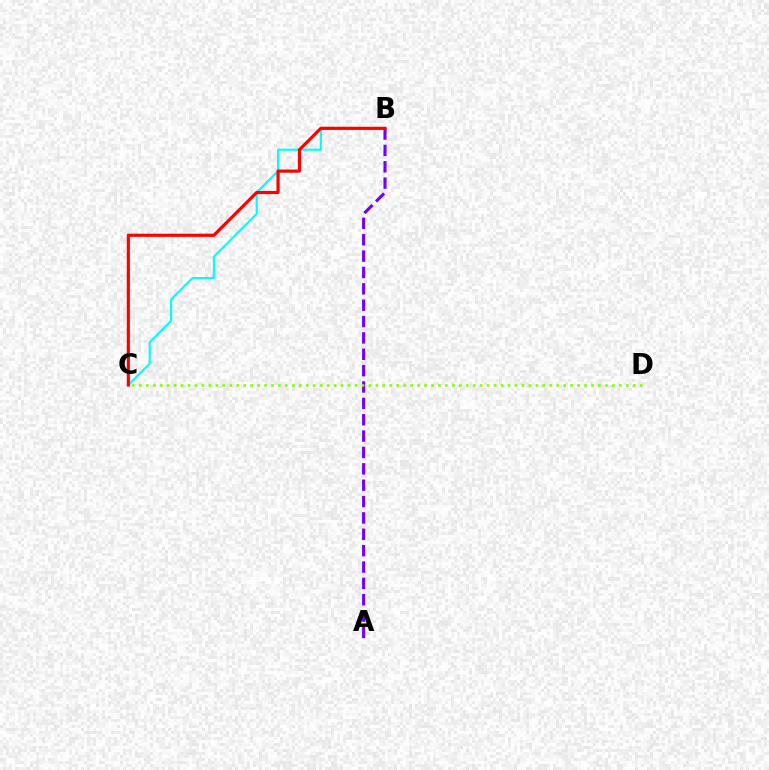{('A', 'B'): [{'color': '#7200ff', 'line_style': 'dashed', 'thickness': 2.22}], ('B', 'C'): [{'color': '#00fff6', 'line_style': 'solid', 'thickness': 1.52}, {'color': '#ff0000', 'line_style': 'solid', 'thickness': 2.28}], ('C', 'D'): [{'color': '#84ff00', 'line_style': 'dotted', 'thickness': 1.89}]}